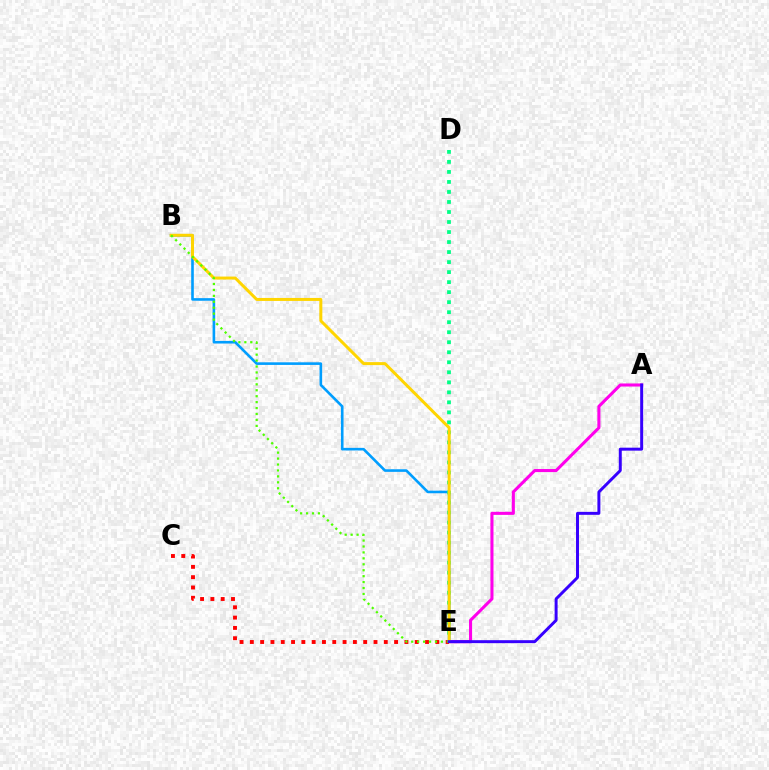{('A', 'E'): [{'color': '#ff00ed', 'line_style': 'solid', 'thickness': 2.21}, {'color': '#3700ff', 'line_style': 'solid', 'thickness': 2.14}], ('B', 'E'): [{'color': '#009eff', 'line_style': 'solid', 'thickness': 1.88}, {'color': '#ffd500', 'line_style': 'solid', 'thickness': 2.15}, {'color': '#4fff00', 'line_style': 'dotted', 'thickness': 1.61}], ('C', 'E'): [{'color': '#ff0000', 'line_style': 'dotted', 'thickness': 2.8}], ('D', 'E'): [{'color': '#00ff86', 'line_style': 'dotted', 'thickness': 2.72}]}